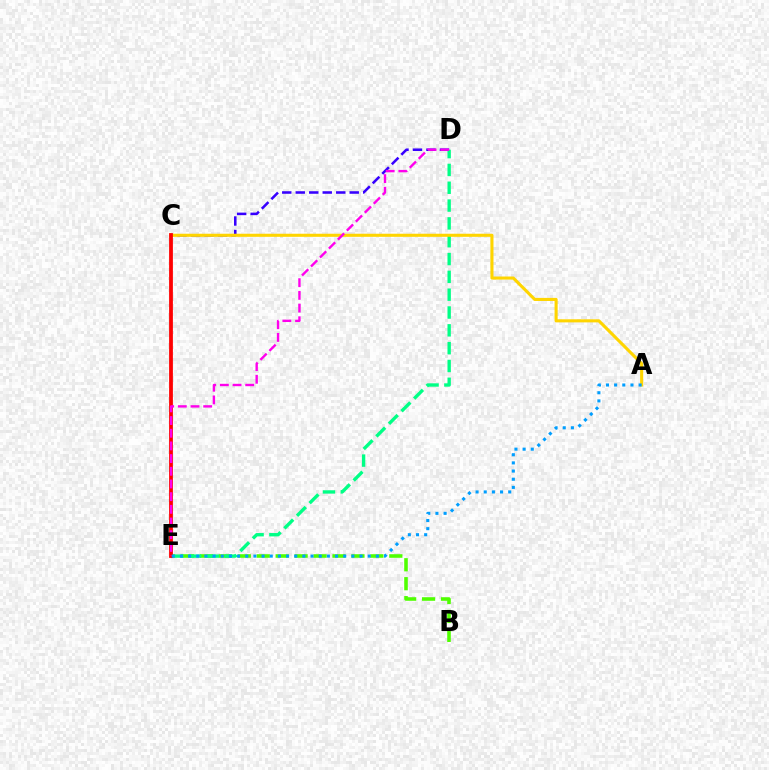{('B', 'E'): [{'color': '#4fff00', 'line_style': 'dashed', 'thickness': 2.57}], ('C', 'D'): [{'color': '#3700ff', 'line_style': 'dashed', 'thickness': 1.83}], ('D', 'E'): [{'color': '#00ff86', 'line_style': 'dashed', 'thickness': 2.42}, {'color': '#ff00ed', 'line_style': 'dashed', 'thickness': 1.72}], ('A', 'C'): [{'color': '#ffd500', 'line_style': 'solid', 'thickness': 2.22}], ('C', 'E'): [{'color': '#ff0000', 'line_style': 'solid', 'thickness': 2.72}], ('A', 'E'): [{'color': '#009eff', 'line_style': 'dotted', 'thickness': 2.22}]}